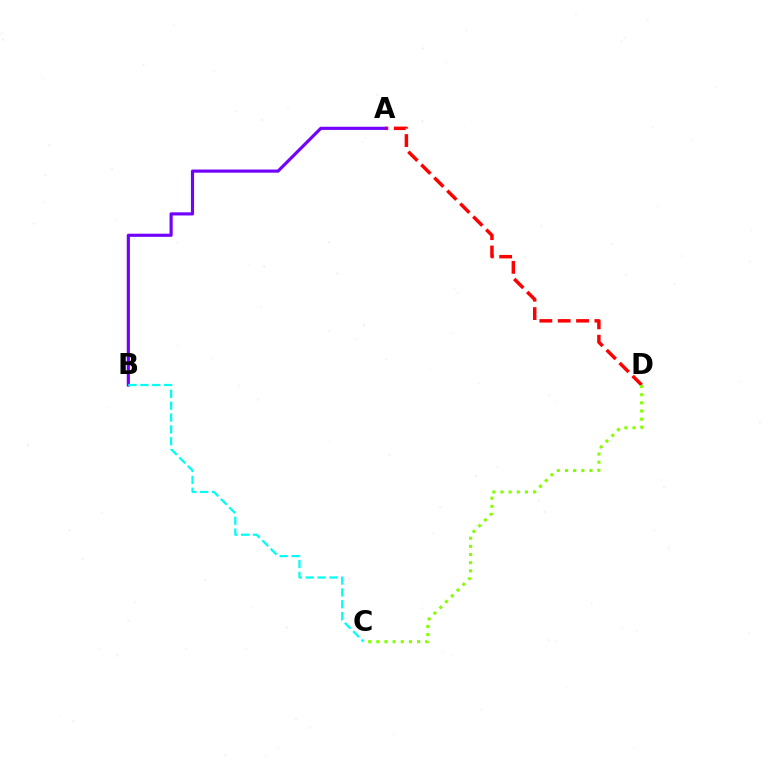{('A', 'D'): [{'color': '#ff0000', 'line_style': 'dashed', 'thickness': 2.49}], ('A', 'B'): [{'color': '#7200ff', 'line_style': 'solid', 'thickness': 2.26}], ('C', 'D'): [{'color': '#84ff00', 'line_style': 'dotted', 'thickness': 2.21}], ('B', 'C'): [{'color': '#00fff6', 'line_style': 'dashed', 'thickness': 1.61}]}